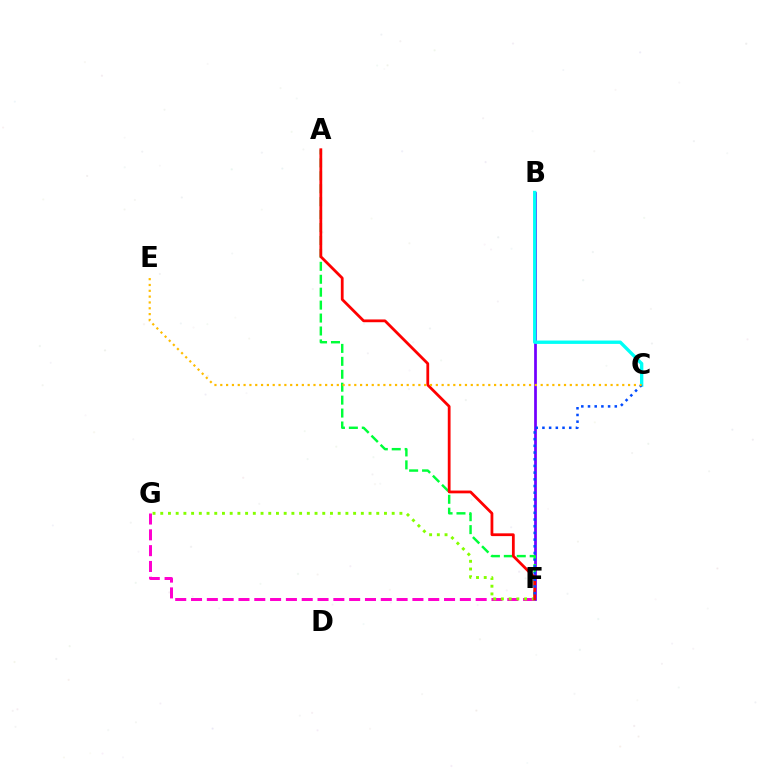{('F', 'G'): [{'color': '#ff00cf', 'line_style': 'dashed', 'thickness': 2.15}, {'color': '#84ff00', 'line_style': 'dotted', 'thickness': 2.1}], ('B', 'F'): [{'color': '#7200ff', 'line_style': 'solid', 'thickness': 1.97}], ('A', 'F'): [{'color': '#00ff39', 'line_style': 'dashed', 'thickness': 1.76}, {'color': '#ff0000', 'line_style': 'solid', 'thickness': 2.0}], ('B', 'C'): [{'color': '#00fff6', 'line_style': 'solid', 'thickness': 2.42}], ('C', 'F'): [{'color': '#004bff', 'line_style': 'dotted', 'thickness': 1.82}], ('C', 'E'): [{'color': '#ffbd00', 'line_style': 'dotted', 'thickness': 1.58}]}